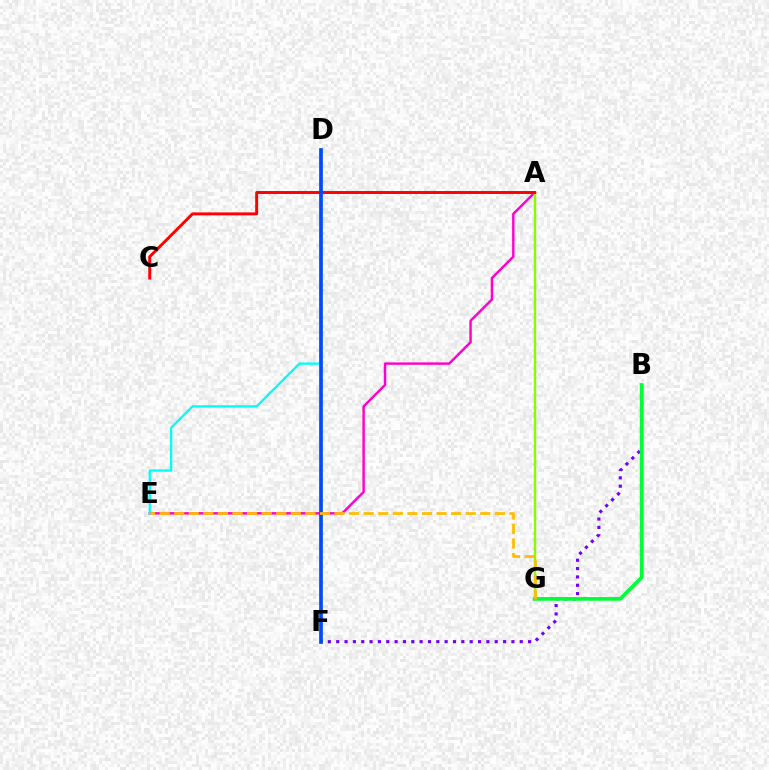{('B', 'F'): [{'color': '#7200ff', 'line_style': 'dotted', 'thickness': 2.27}], ('A', 'E'): [{'color': '#ff00cf', 'line_style': 'solid', 'thickness': 1.76}], ('A', 'G'): [{'color': '#84ff00', 'line_style': 'solid', 'thickness': 1.74}], ('D', 'E'): [{'color': '#00fff6', 'line_style': 'solid', 'thickness': 1.68}], ('A', 'C'): [{'color': '#ff0000', 'line_style': 'solid', 'thickness': 2.11}], ('B', 'G'): [{'color': '#00ff39', 'line_style': 'solid', 'thickness': 2.67}], ('D', 'F'): [{'color': '#004bff', 'line_style': 'solid', 'thickness': 2.65}], ('E', 'G'): [{'color': '#ffbd00', 'line_style': 'dashed', 'thickness': 1.98}]}